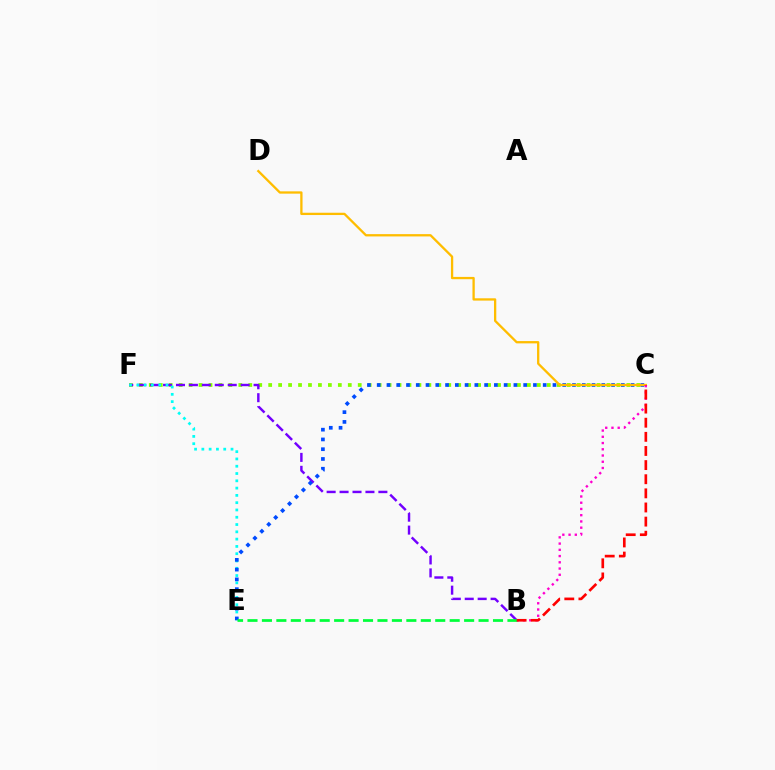{('C', 'F'): [{'color': '#84ff00', 'line_style': 'dotted', 'thickness': 2.7}], ('B', 'F'): [{'color': '#7200ff', 'line_style': 'dashed', 'thickness': 1.76}], ('E', 'F'): [{'color': '#00fff6', 'line_style': 'dotted', 'thickness': 1.98}], ('C', 'E'): [{'color': '#004bff', 'line_style': 'dotted', 'thickness': 2.65}], ('C', 'D'): [{'color': '#ffbd00', 'line_style': 'solid', 'thickness': 1.66}], ('B', 'C'): [{'color': '#ff00cf', 'line_style': 'dotted', 'thickness': 1.7}, {'color': '#ff0000', 'line_style': 'dashed', 'thickness': 1.92}], ('B', 'E'): [{'color': '#00ff39', 'line_style': 'dashed', 'thickness': 1.96}]}